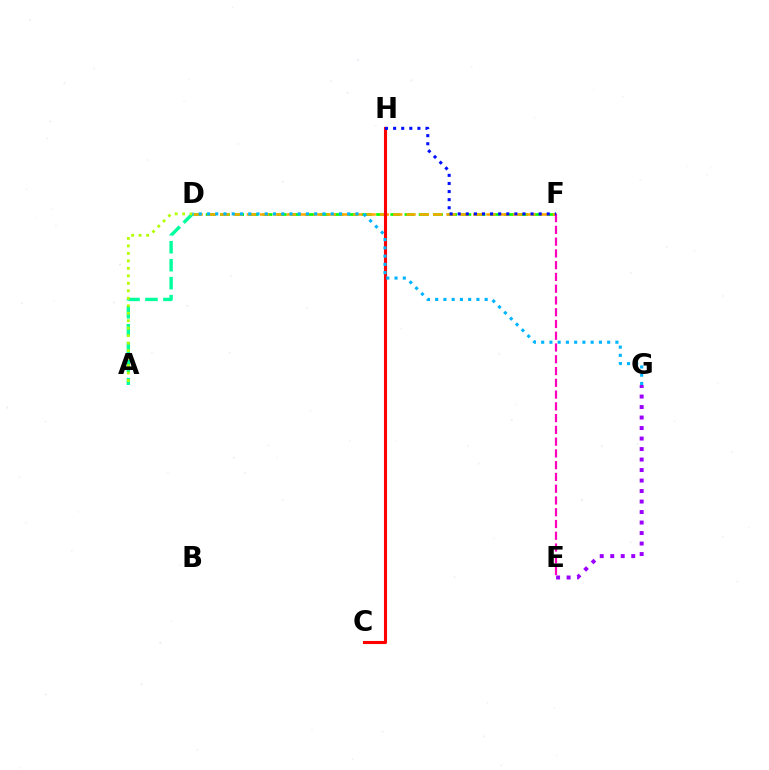{('E', 'G'): [{'color': '#9b00ff', 'line_style': 'dotted', 'thickness': 2.85}], ('D', 'F'): [{'color': '#08ff00', 'line_style': 'dashed', 'thickness': 1.93}, {'color': '#ffa500', 'line_style': 'dashed', 'thickness': 1.81}], ('E', 'F'): [{'color': '#ff00bd', 'line_style': 'dashed', 'thickness': 1.6}], ('C', 'H'): [{'color': '#ff0000', 'line_style': 'solid', 'thickness': 2.22}], ('A', 'D'): [{'color': '#00ff9d', 'line_style': 'dashed', 'thickness': 2.44}, {'color': '#b3ff00', 'line_style': 'dotted', 'thickness': 2.03}], ('F', 'H'): [{'color': '#0010ff', 'line_style': 'dotted', 'thickness': 2.2}], ('D', 'G'): [{'color': '#00b5ff', 'line_style': 'dotted', 'thickness': 2.24}]}